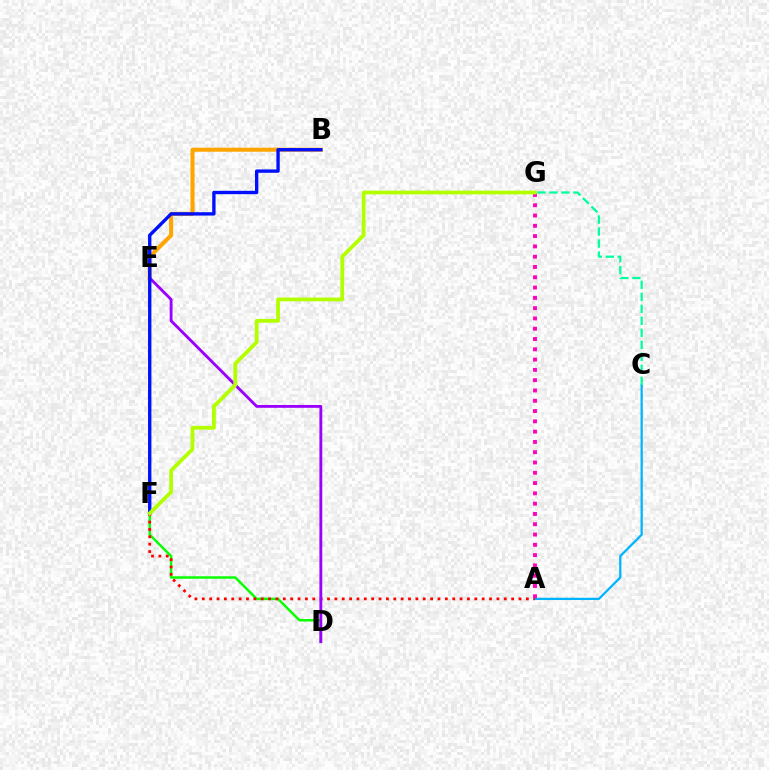{('B', 'E'): [{'color': '#ffa500', 'line_style': 'solid', 'thickness': 2.91}], ('A', 'C'): [{'color': '#00b5ff', 'line_style': 'solid', 'thickness': 1.63}], ('D', 'F'): [{'color': '#08ff00', 'line_style': 'solid', 'thickness': 1.77}], ('A', 'F'): [{'color': '#ff0000', 'line_style': 'dotted', 'thickness': 2.0}], ('D', 'E'): [{'color': '#9b00ff', 'line_style': 'solid', 'thickness': 2.05}], ('A', 'G'): [{'color': '#ff00bd', 'line_style': 'dotted', 'thickness': 2.8}], ('B', 'F'): [{'color': '#0010ff', 'line_style': 'solid', 'thickness': 2.42}], ('F', 'G'): [{'color': '#b3ff00', 'line_style': 'solid', 'thickness': 2.73}], ('C', 'G'): [{'color': '#00ff9d', 'line_style': 'dashed', 'thickness': 1.63}]}